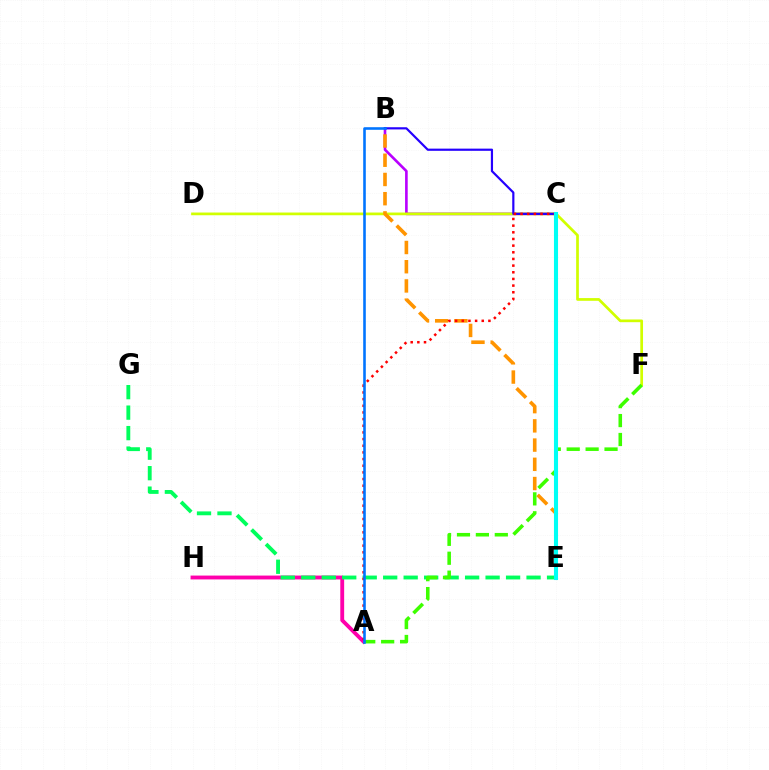{('B', 'C'): [{'color': '#b900ff', 'line_style': 'solid', 'thickness': 1.89}, {'color': '#2500ff', 'line_style': 'solid', 'thickness': 1.58}], ('A', 'H'): [{'color': '#ff00ac', 'line_style': 'solid', 'thickness': 2.78}], ('D', 'F'): [{'color': '#d1ff00', 'line_style': 'solid', 'thickness': 1.95}], ('E', 'G'): [{'color': '#00ff5c', 'line_style': 'dashed', 'thickness': 2.78}], ('B', 'E'): [{'color': '#ff9400', 'line_style': 'dashed', 'thickness': 2.61}], ('A', 'F'): [{'color': '#3dff00', 'line_style': 'dashed', 'thickness': 2.57}], ('A', 'C'): [{'color': '#ff0000', 'line_style': 'dotted', 'thickness': 1.81}], ('A', 'B'): [{'color': '#0074ff', 'line_style': 'solid', 'thickness': 1.87}], ('C', 'E'): [{'color': '#00fff6', 'line_style': 'solid', 'thickness': 2.94}]}